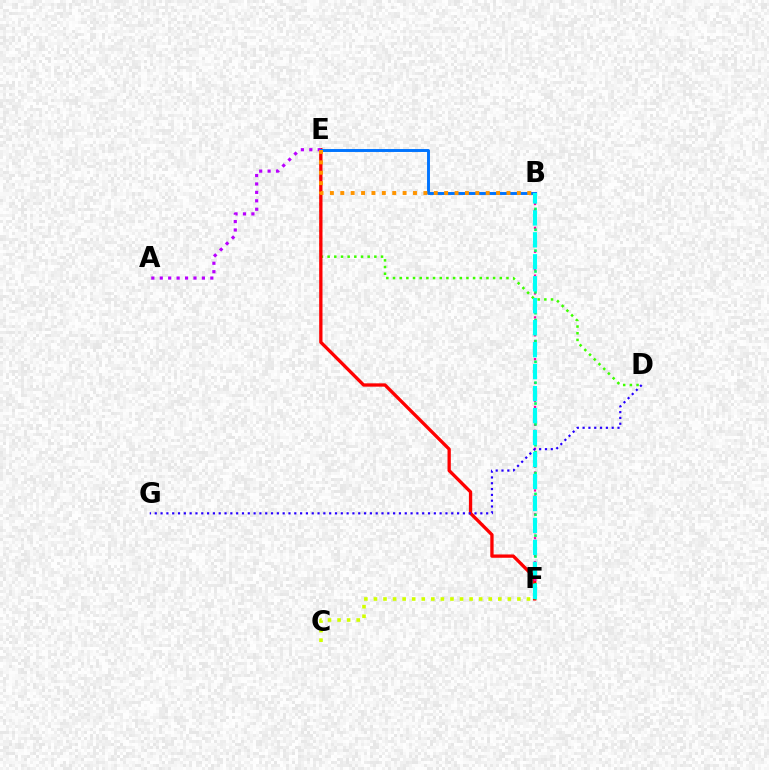{('D', 'E'): [{'color': '#3dff00', 'line_style': 'dotted', 'thickness': 1.81}], ('E', 'F'): [{'color': '#ff0000', 'line_style': 'solid', 'thickness': 2.38}], ('C', 'F'): [{'color': '#d1ff00', 'line_style': 'dotted', 'thickness': 2.6}], ('B', 'F'): [{'color': '#ff00ac', 'line_style': 'dotted', 'thickness': 1.62}, {'color': '#00ff5c', 'line_style': 'dotted', 'thickness': 1.89}, {'color': '#00fff6', 'line_style': 'dashed', 'thickness': 2.98}], ('A', 'E'): [{'color': '#b900ff', 'line_style': 'dotted', 'thickness': 2.29}], ('B', 'E'): [{'color': '#0074ff', 'line_style': 'solid', 'thickness': 2.11}, {'color': '#ff9400', 'line_style': 'dotted', 'thickness': 2.82}], ('D', 'G'): [{'color': '#2500ff', 'line_style': 'dotted', 'thickness': 1.58}]}